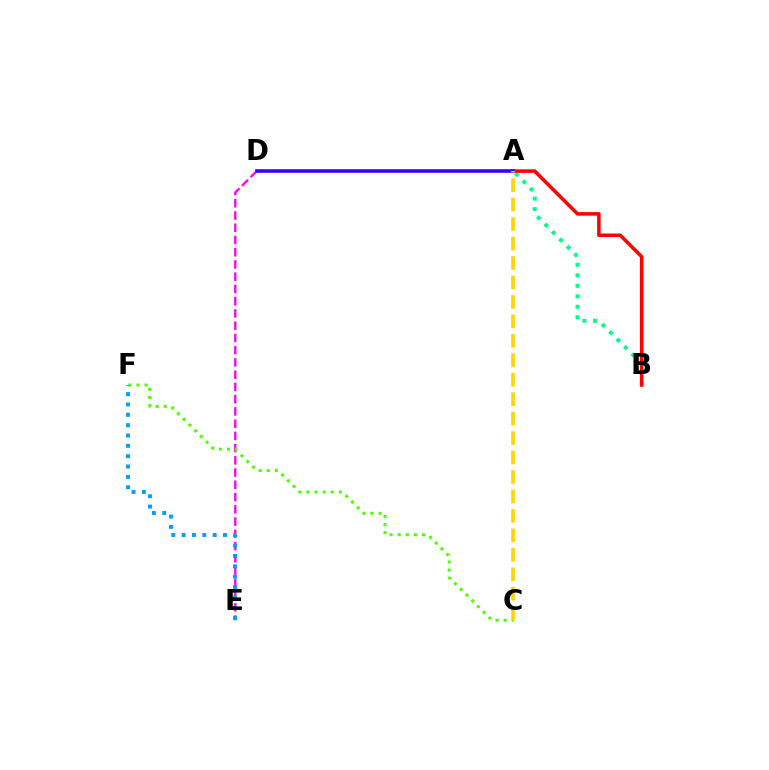{('D', 'E'): [{'color': '#ff00ed', 'line_style': 'dashed', 'thickness': 1.66}], ('C', 'F'): [{'color': '#4fff00', 'line_style': 'dotted', 'thickness': 2.2}], ('E', 'F'): [{'color': '#009eff', 'line_style': 'dotted', 'thickness': 2.81}], ('A', 'B'): [{'color': '#00ff86', 'line_style': 'dotted', 'thickness': 2.85}, {'color': '#ff0000', 'line_style': 'solid', 'thickness': 2.54}], ('A', 'D'): [{'color': '#3700ff', 'line_style': 'solid', 'thickness': 2.58}], ('A', 'C'): [{'color': '#ffd500', 'line_style': 'dashed', 'thickness': 2.64}]}